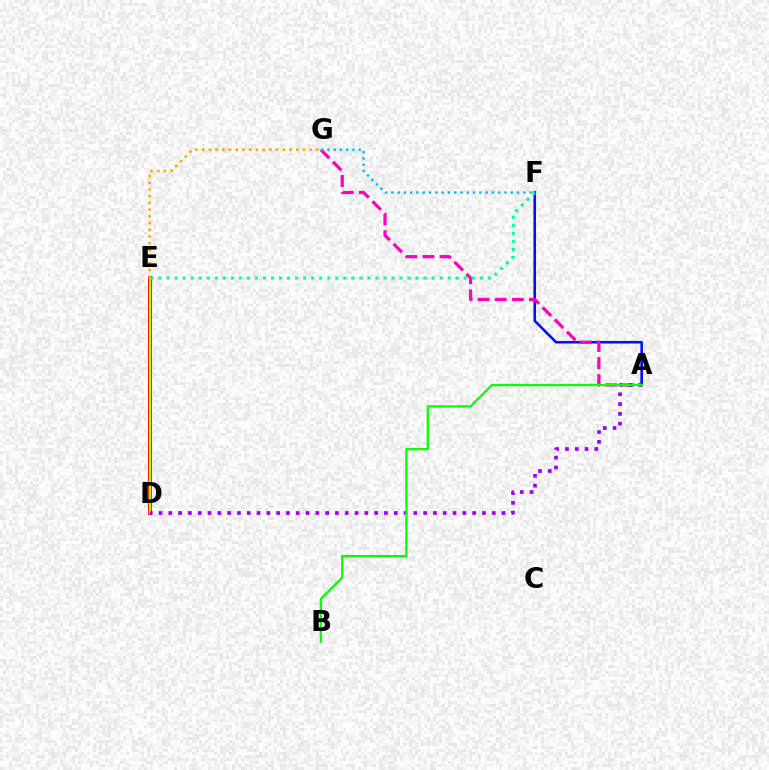{('A', 'F'): [{'color': '#0010ff', 'line_style': 'solid', 'thickness': 1.86}], ('A', 'G'): [{'color': '#ff00bd', 'line_style': 'dashed', 'thickness': 2.32}], ('D', 'E'): [{'color': '#ff0000', 'line_style': 'solid', 'thickness': 2.89}, {'color': '#b3ff00', 'line_style': 'solid', 'thickness': 1.62}], ('E', 'F'): [{'color': '#00ff9d', 'line_style': 'dotted', 'thickness': 2.18}], ('A', 'D'): [{'color': '#9b00ff', 'line_style': 'dotted', 'thickness': 2.66}], ('F', 'G'): [{'color': '#00b5ff', 'line_style': 'dotted', 'thickness': 1.71}], ('A', 'B'): [{'color': '#08ff00', 'line_style': 'solid', 'thickness': 1.63}], ('E', 'G'): [{'color': '#ffa500', 'line_style': 'dotted', 'thickness': 1.83}]}